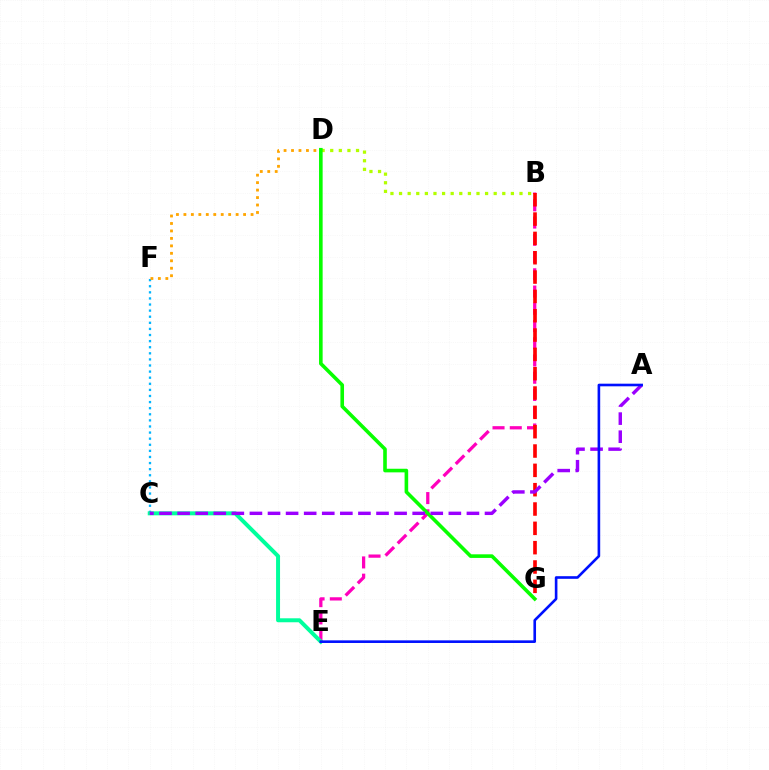{('B', 'E'): [{'color': '#ff00bd', 'line_style': 'dashed', 'thickness': 2.34}], ('B', 'D'): [{'color': '#b3ff00', 'line_style': 'dotted', 'thickness': 2.34}], ('C', 'F'): [{'color': '#00b5ff', 'line_style': 'dotted', 'thickness': 1.66}], ('D', 'F'): [{'color': '#ffa500', 'line_style': 'dotted', 'thickness': 2.03}], ('C', 'E'): [{'color': '#00ff9d', 'line_style': 'solid', 'thickness': 2.86}], ('D', 'G'): [{'color': '#08ff00', 'line_style': 'solid', 'thickness': 2.6}], ('B', 'G'): [{'color': '#ff0000', 'line_style': 'dashed', 'thickness': 2.63}], ('A', 'C'): [{'color': '#9b00ff', 'line_style': 'dashed', 'thickness': 2.46}], ('A', 'E'): [{'color': '#0010ff', 'line_style': 'solid', 'thickness': 1.89}]}